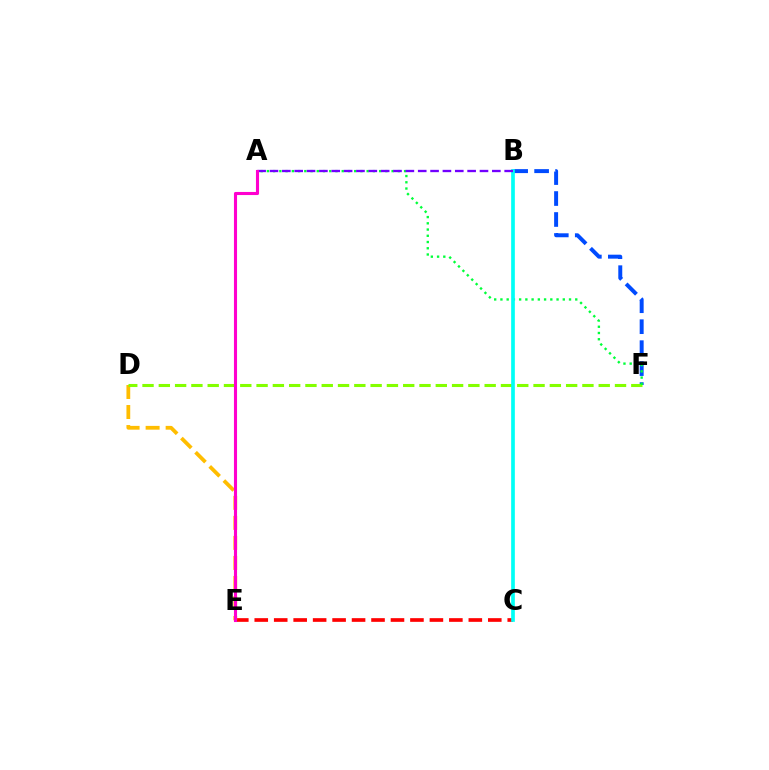{('C', 'E'): [{'color': '#ff0000', 'line_style': 'dashed', 'thickness': 2.64}], ('B', 'F'): [{'color': '#004bff', 'line_style': 'dashed', 'thickness': 2.85}], ('D', 'E'): [{'color': '#ffbd00', 'line_style': 'dashed', 'thickness': 2.72}], ('D', 'F'): [{'color': '#84ff00', 'line_style': 'dashed', 'thickness': 2.21}], ('A', 'F'): [{'color': '#00ff39', 'line_style': 'dotted', 'thickness': 1.69}], ('B', 'C'): [{'color': '#00fff6', 'line_style': 'solid', 'thickness': 2.65}], ('A', 'B'): [{'color': '#7200ff', 'line_style': 'dashed', 'thickness': 1.68}], ('A', 'E'): [{'color': '#ff00cf', 'line_style': 'solid', 'thickness': 2.23}]}